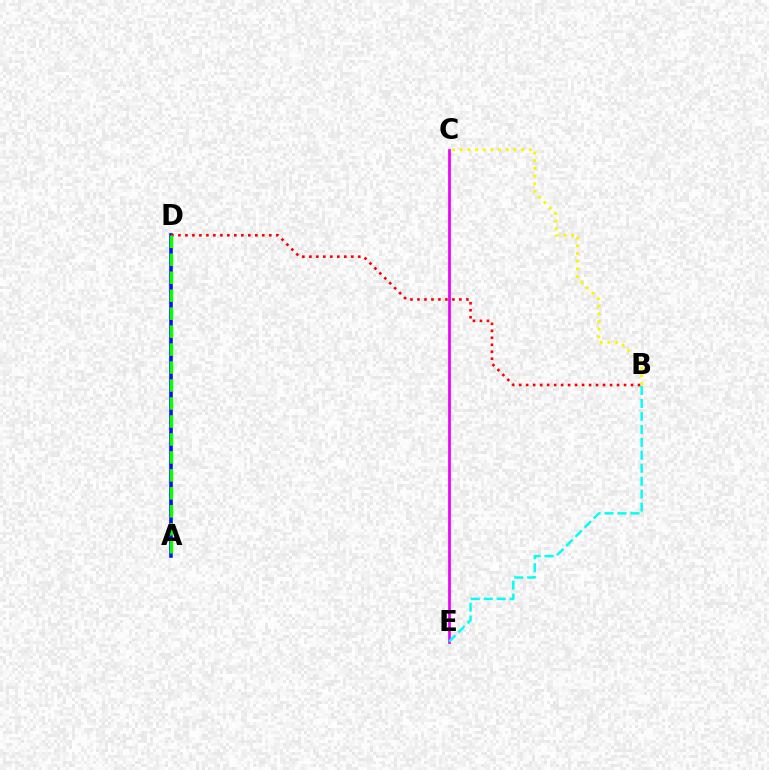{('C', 'E'): [{'color': '#ee00ff', 'line_style': 'solid', 'thickness': 1.96}], ('A', 'D'): [{'color': '#0010ff', 'line_style': 'solid', 'thickness': 2.59}, {'color': '#08ff00', 'line_style': 'dashed', 'thickness': 2.44}], ('B', 'E'): [{'color': '#00fff6', 'line_style': 'dashed', 'thickness': 1.76}], ('B', 'D'): [{'color': '#ff0000', 'line_style': 'dotted', 'thickness': 1.9}], ('B', 'C'): [{'color': '#fcf500', 'line_style': 'dotted', 'thickness': 2.09}]}